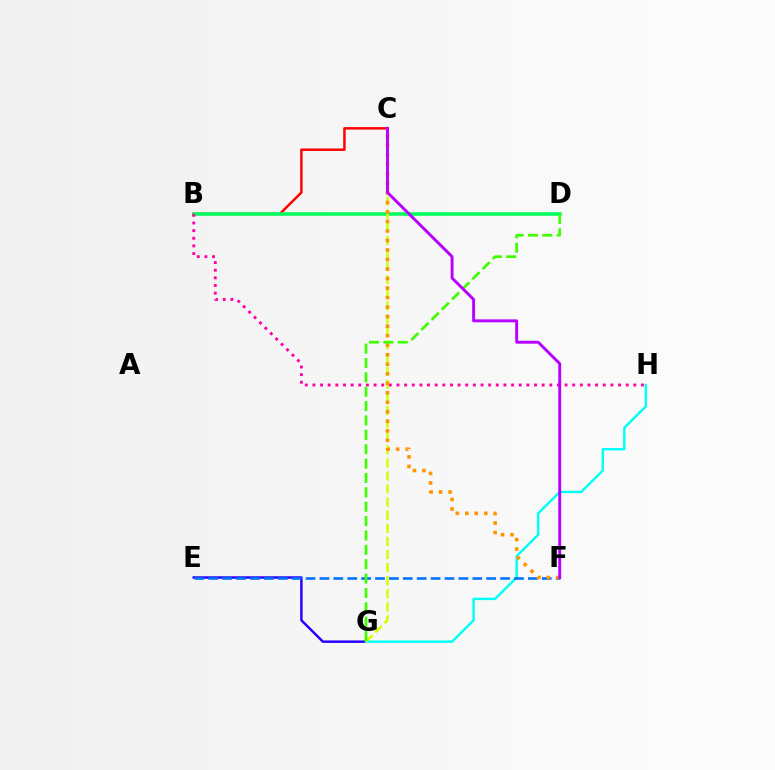{('E', 'G'): [{'color': '#2500ff', 'line_style': 'solid', 'thickness': 1.78}], ('B', 'C'): [{'color': '#ff0000', 'line_style': 'solid', 'thickness': 1.78}], ('B', 'D'): [{'color': '#00ff5c', 'line_style': 'solid', 'thickness': 2.55}], ('G', 'H'): [{'color': '#00fff6', 'line_style': 'solid', 'thickness': 1.74}], ('E', 'F'): [{'color': '#0074ff', 'line_style': 'dashed', 'thickness': 1.89}], ('C', 'G'): [{'color': '#d1ff00', 'line_style': 'dashed', 'thickness': 1.78}], ('B', 'H'): [{'color': '#ff00ac', 'line_style': 'dotted', 'thickness': 2.08}], ('C', 'F'): [{'color': '#ff9400', 'line_style': 'dotted', 'thickness': 2.59}, {'color': '#b900ff', 'line_style': 'solid', 'thickness': 2.1}], ('D', 'G'): [{'color': '#3dff00', 'line_style': 'dashed', 'thickness': 1.95}]}